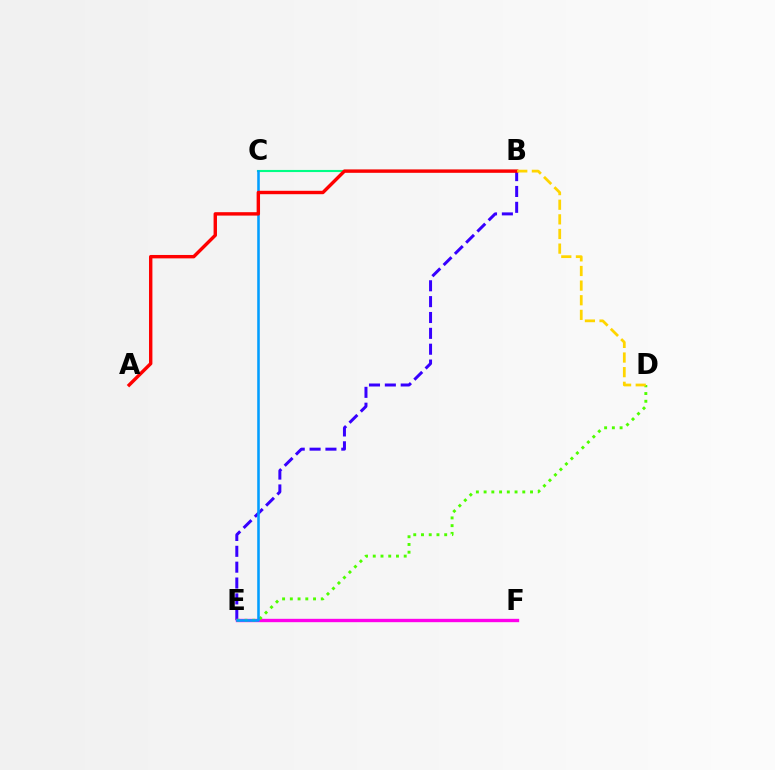{('B', 'E'): [{'color': '#3700ff', 'line_style': 'dashed', 'thickness': 2.15}], ('E', 'F'): [{'color': '#ff00ed', 'line_style': 'solid', 'thickness': 2.42}], ('D', 'E'): [{'color': '#4fff00', 'line_style': 'dotted', 'thickness': 2.1}], ('B', 'C'): [{'color': '#00ff86', 'line_style': 'solid', 'thickness': 1.52}], ('C', 'E'): [{'color': '#009eff', 'line_style': 'solid', 'thickness': 1.84}], ('A', 'B'): [{'color': '#ff0000', 'line_style': 'solid', 'thickness': 2.45}], ('B', 'D'): [{'color': '#ffd500', 'line_style': 'dashed', 'thickness': 1.99}]}